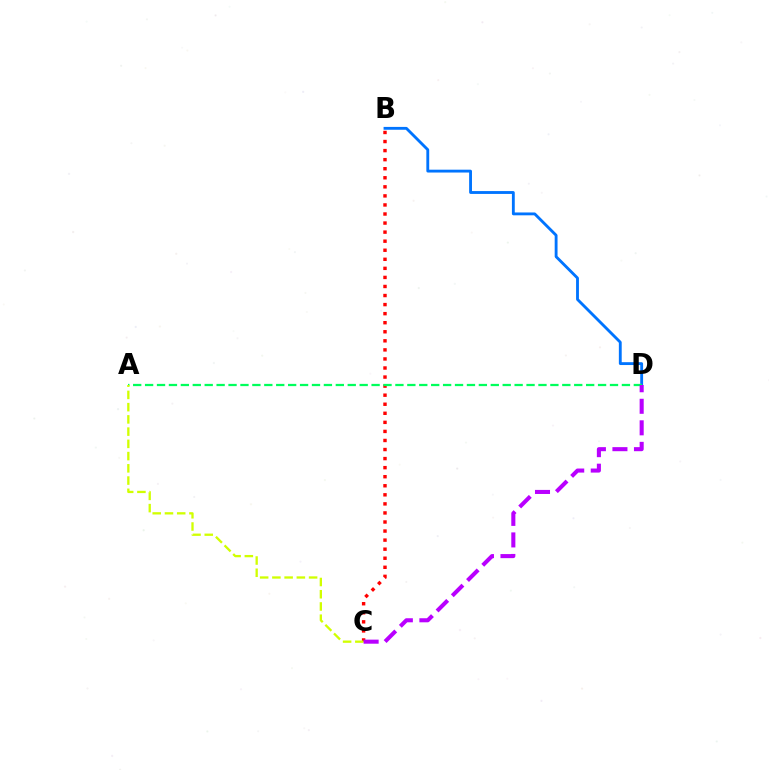{('B', 'D'): [{'color': '#0074ff', 'line_style': 'solid', 'thickness': 2.05}], ('B', 'C'): [{'color': '#ff0000', 'line_style': 'dotted', 'thickness': 2.46}], ('A', 'D'): [{'color': '#00ff5c', 'line_style': 'dashed', 'thickness': 1.62}], ('A', 'C'): [{'color': '#d1ff00', 'line_style': 'dashed', 'thickness': 1.66}], ('C', 'D'): [{'color': '#b900ff', 'line_style': 'dashed', 'thickness': 2.93}]}